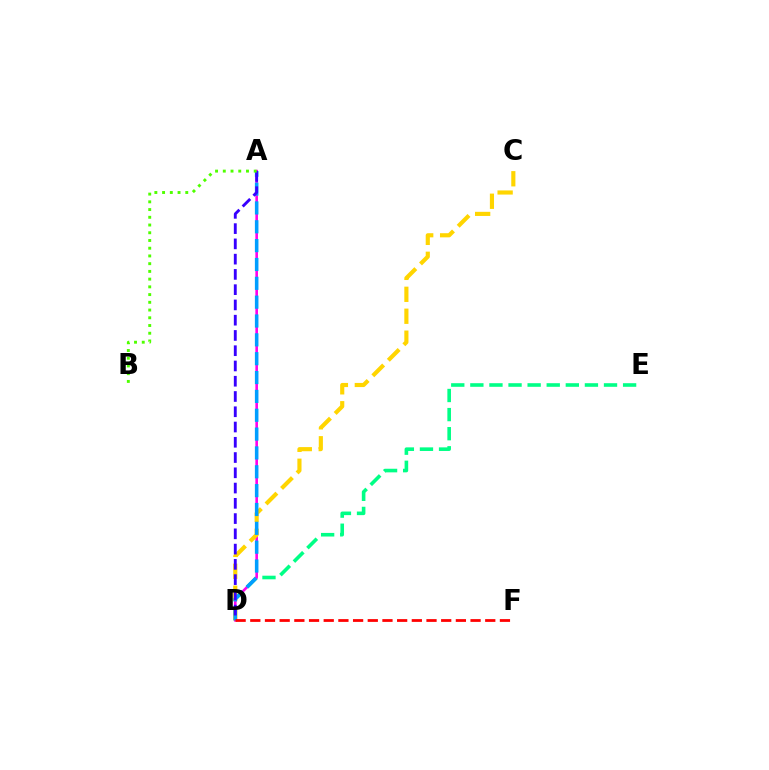{('D', 'E'): [{'color': '#00ff86', 'line_style': 'dashed', 'thickness': 2.59}], ('A', 'D'): [{'color': '#ff00ed', 'line_style': 'solid', 'thickness': 1.89}, {'color': '#009eff', 'line_style': 'dashed', 'thickness': 2.56}, {'color': '#3700ff', 'line_style': 'dashed', 'thickness': 2.07}], ('C', 'D'): [{'color': '#ffd500', 'line_style': 'dashed', 'thickness': 2.98}], ('A', 'B'): [{'color': '#4fff00', 'line_style': 'dotted', 'thickness': 2.1}], ('D', 'F'): [{'color': '#ff0000', 'line_style': 'dashed', 'thickness': 1.99}]}